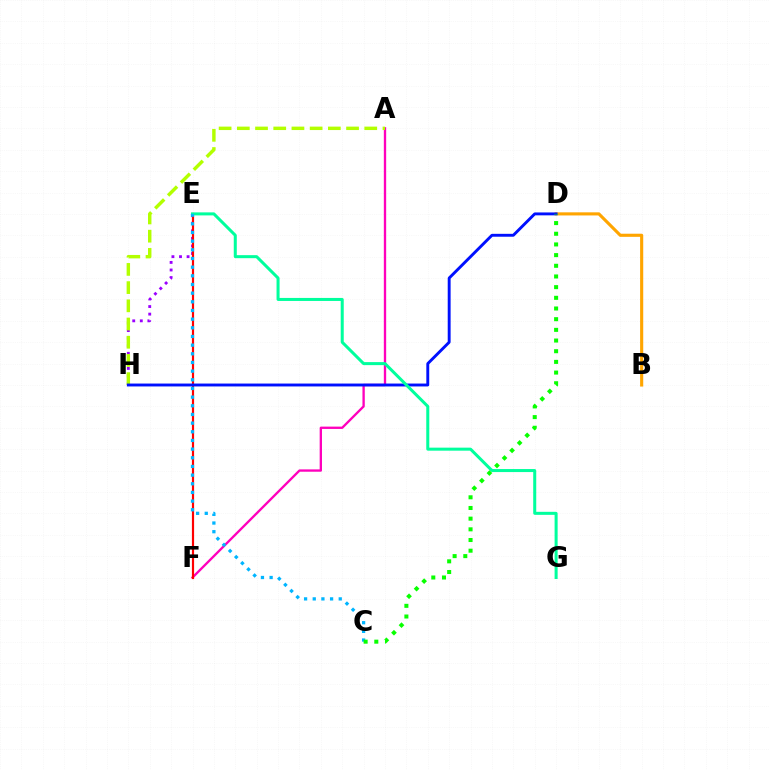{('A', 'F'): [{'color': '#ff00bd', 'line_style': 'solid', 'thickness': 1.68}], ('B', 'D'): [{'color': '#ffa500', 'line_style': 'solid', 'thickness': 2.24}], ('E', 'H'): [{'color': '#9b00ff', 'line_style': 'dotted', 'thickness': 2.06}], ('E', 'F'): [{'color': '#ff0000', 'line_style': 'solid', 'thickness': 1.58}], ('A', 'H'): [{'color': '#b3ff00', 'line_style': 'dashed', 'thickness': 2.47}], ('D', 'H'): [{'color': '#0010ff', 'line_style': 'solid', 'thickness': 2.09}], ('E', 'G'): [{'color': '#00ff9d', 'line_style': 'solid', 'thickness': 2.18}], ('C', 'E'): [{'color': '#00b5ff', 'line_style': 'dotted', 'thickness': 2.35}], ('C', 'D'): [{'color': '#08ff00', 'line_style': 'dotted', 'thickness': 2.9}]}